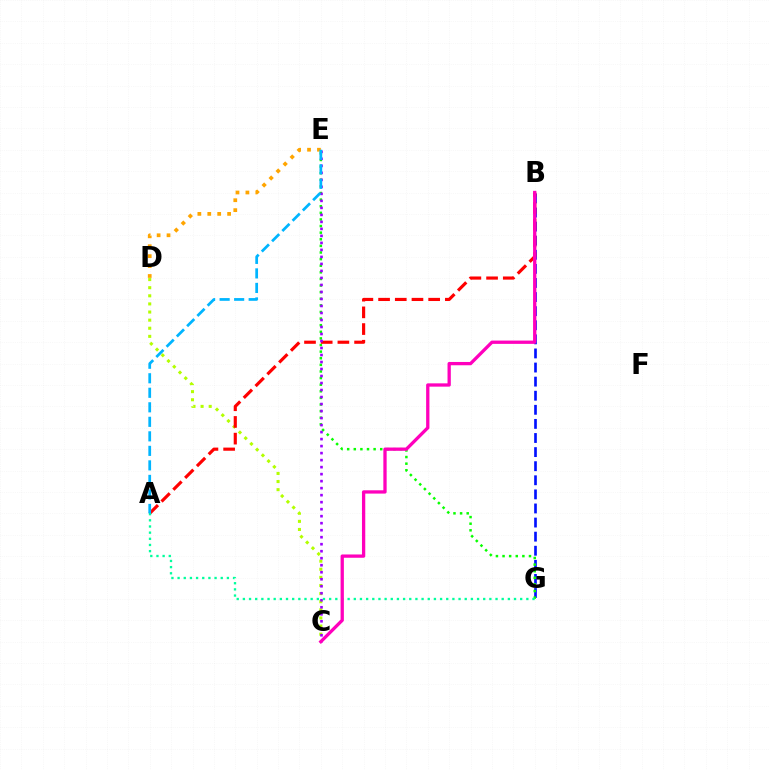{('C', 'D'): [{'color': '#b3ff00', 'line_style': 'dotted', 'thickness': 2.2}], ('B', 'G'): [{'color': '#0010ff', 'line_style': 'dashed', 'thickness': 1.91}], ('D', 'E'): [{'color': '#ffa500', 'line_style': 'dotted', 'thickness': 2.7}], ('E', 'G'): [{'color': '#08ff00', 'line_style': 'dotted', 'thickness': 1.8}], ('A', 'B'): [{'color': '#ff0000', 'line_style': 'dashed', 'thickness': 2.27}], ('C', 'E'): [{'color': '#9b00ff', 'line_style': 'dotted', 'thickness': 1.9}], ('A', 'G'): [{'color': '#00ff9d', 'line_style': 'dotted', 'thickness': 1.67}], ('A', 'E'): [{'color': '#00b5ff', 'line_style': 'dashed', 'thickness': 1.97}], ('B', 'C'): [{'color': '#ff00bd', 'line_style': 'solid', 'thickness': 2.37}]}